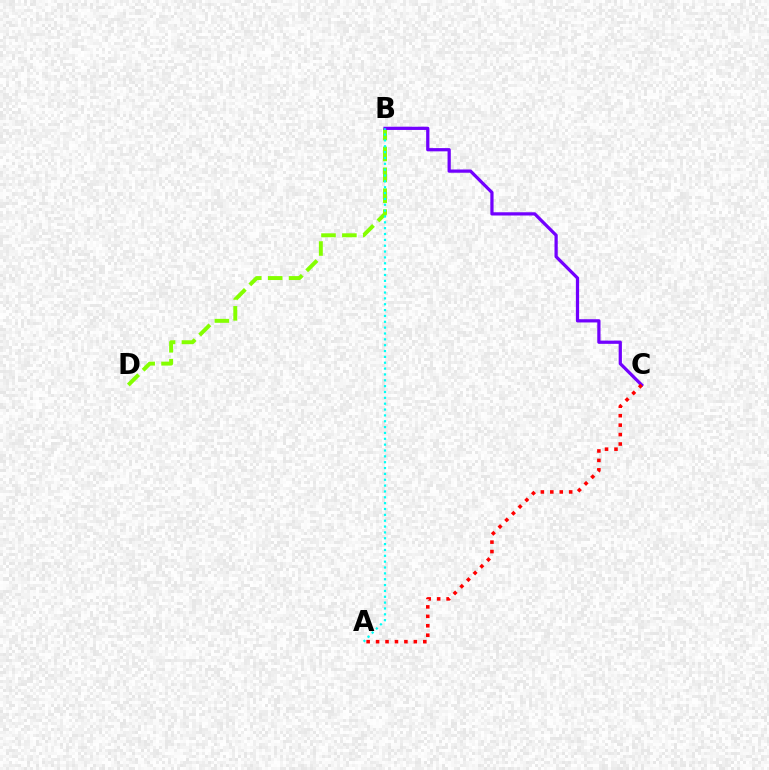{('B', 'D'): [{'color': '#84ff00', 'line_style': 'dashed', 'thickness': 2.84}], ('B', 'C'): [{'color': '#7200ff', 'line_style': 'solid', 'thickness': 2.33}], ('A', 'C'): [{'color': '#ff0000', 'line_style': 'dotted', 'thickness': 2.57}], ('A', 'B'): [{'color': '#00fff6', 'line_style': 'dotted', 'thickness': 1.59}]}